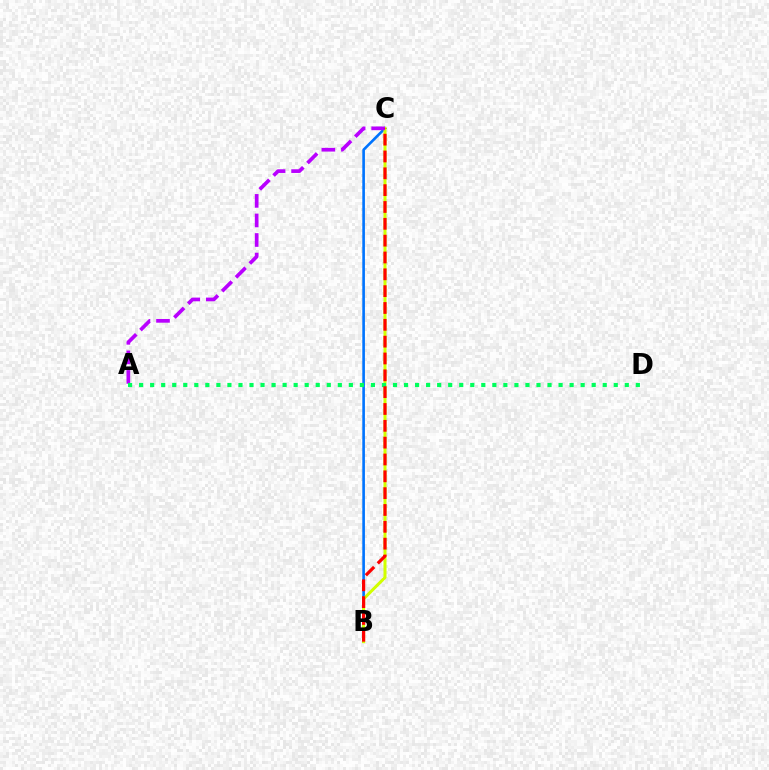{('B', 'C'): [{'color': '#0074ff', 'line_style': 'solid', 'thickness': 1.89}, {'color': '#d1ff00', 'line_style': 'solid', 'thickness': 2.18}, {'color': '#ff0000', 'line_style': 'dashed', 'thickness': 2.29}], ('A', 'C'): [{'color': '#b900ff', 'line_style': 'dashed', 'thickness': 2.66}], ('A', 'D'): [{'color': '#00ff5c', 'line_style': 'dotted', 'thickness': 3.0}]}